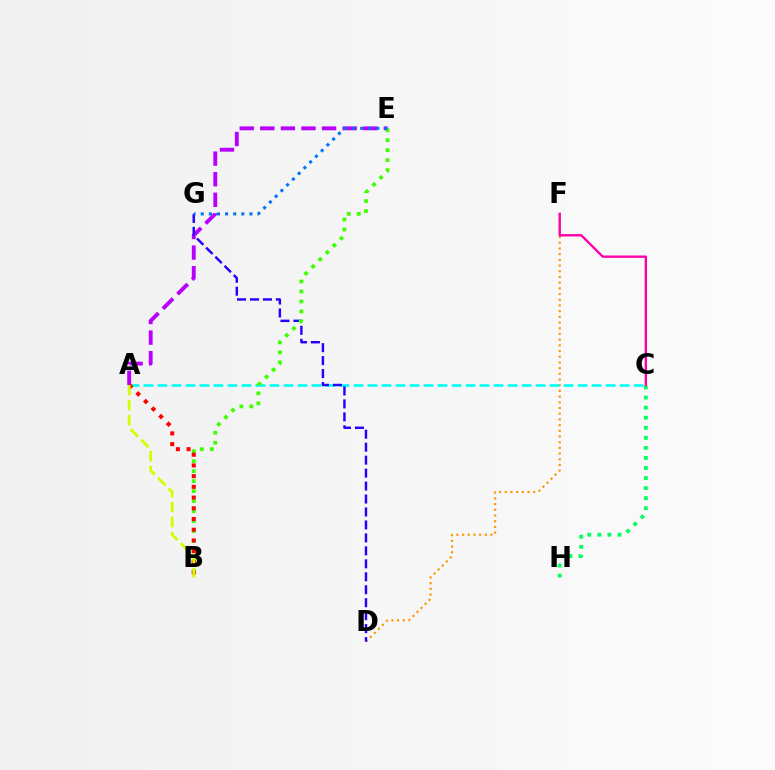{('D', 'F'): [{'color': '#ff9400', 'line_style': 'dotted', 'thickness': 1.55}], ('A', 'C'): [{'color': '#00fff6', 'line_style': 'dashed', 'thickness': 1.9}], ('A', 'E'): [{'color': '#b900ff', 'line_style': 'dashed', 'thickness': 2.8}], ('C', 'H'): [{'color': '#00ff5c', 'line_style': 'dotted', 'thickness': 2.73}], ('D', 'G'): [{'color': '#2500ff', 'line_style': 'dashed', 'thickness': 1.76}], ('B', 'E'): [{'color': '#3dff00', 'line_style': 'dotted', 'thickness': 2.71}], ('C', 'F'): [{'color': '#ff00ac', 'line_style': 'solid', 'thickness': 1.71}], ('A', 'B'): [{'color': '#ff0000', 'line_style': 'dotted', 'thickness': 2.91}, {'color': '#d1ff00', 'line_style': 'dashed', 'thickness': 2.03}], ('E', 'G'): [{'color': '#0074ff', 'line_style': 'dotted', 'thickness': 2.2}]}